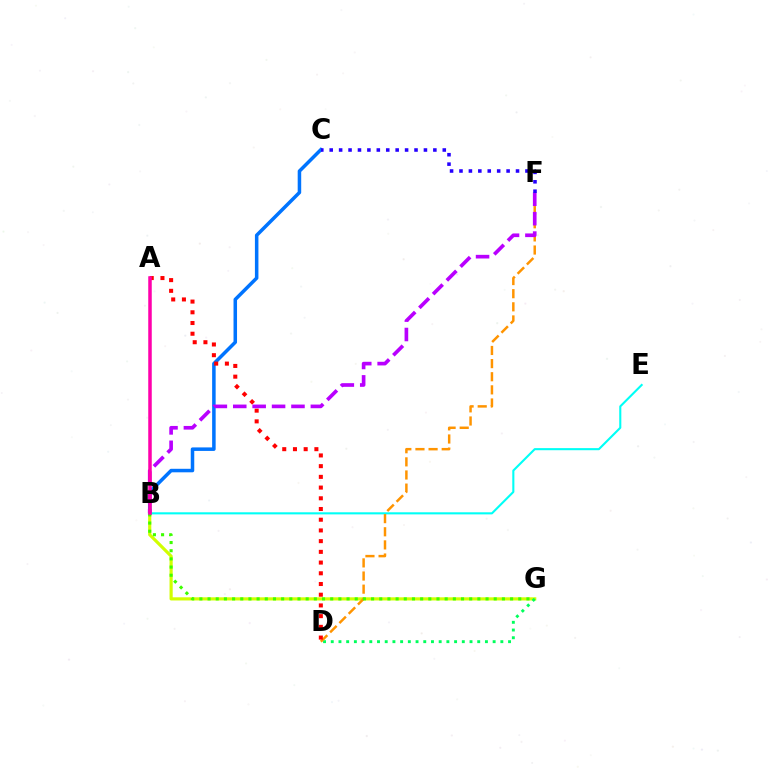{('B', 'G'): [{'color': '#d1ff00', 'line_style': 'solid', 'thickness': 2.28}, {'color': '#3dff00', 'line_style': 'dotted', 'thickness': 2.22}], ('B', 'C'): [{'color': '#0074ff', 'line_style': 'solid', 'thickness': 2.53}], ('D', 'G'): [{'color': '#00ff5c', 'line_style': 'dotted', 'thickness': 2.09}], ('B', 'E'): [{'color': '#00fff6', 'line_style': 'solid', 'thickness': 1.51}], ('D', 'F'): [{'color': '#ff9400', 'line_style': 'dashed', 'thickness': 1.78}], ('A', 'D'): [{'color': '#ff0000', 'line_style': 'dotted', 'thickness': 2.91}], ('B', 'F'): [{'color': '#b900ff', 'line_style': 'dashed', 'thickness': 2.64}], ('A', 'B'): [{'color': '#ff00ac', 'line_style': 'solid', 'thickness': 2.53}], ('C', 'F'): [{'color': '#2500ff', 'line_style': 'dotted', 'thickness': 2.56}]}